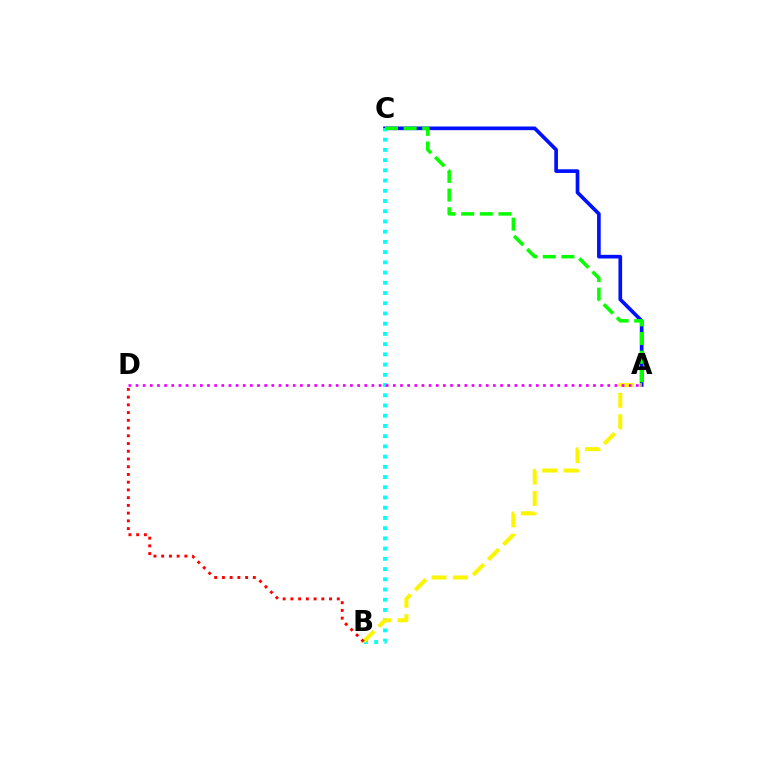{('A', 'C'): [{'color': '#0010ff', 'line_style': 'solid', 'thickness': 2.64}, {'color': '#08ff00', 'line_style': 'dashed', 'thickness': 2.53}], ('B', 'C'): [{'color': '#00fff6', 'line_style': 'dotted', 'thickness': 2.78}], ('A', 'B'): [{'color': '#fcf500', 'line_style': 'dashed', 'thickness': 2.91}], ('A', 'D'): [{'color': '#ee00ff', 'line_style': 'dotted', 'thickness': 1.94}], ('B', 'D'): [{'color': '#ff0000', 'line_style': 'dotted', 'thickness': 2.1}]}